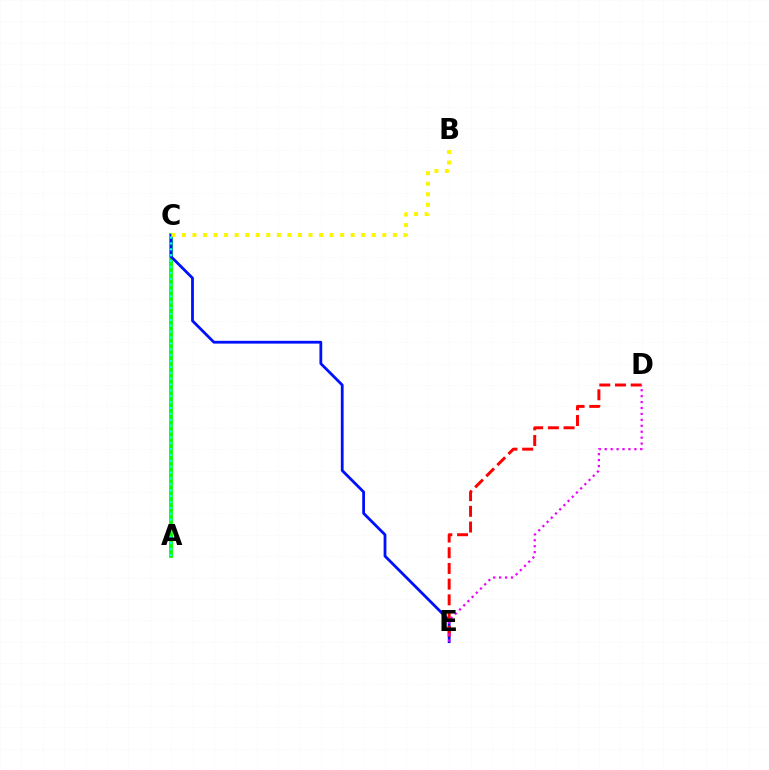{('A', 'C'): [{'color': '#08ff00', 'line_style': 'solid', 'thickness': 2.74}, {'color': '#00fff6', 'line_style': 'dotted', 'thickness': 1.6}], ('C', 'E'): [{'color': '#0010ff', 'line_style': 'solid', 'thickness': 2.01}], ('D', 'E'): [{'color': '#ff0000', 'line_style': 'dashed', 'thickness': 2.13}, {'color': '#ee00ff', 'line_style': 'dotted', 'thickness': 1.61}], ('B', 'C'): [{'color': '#fcf500', 'line_style': 'dotted', 'thickness': 2.87}]}